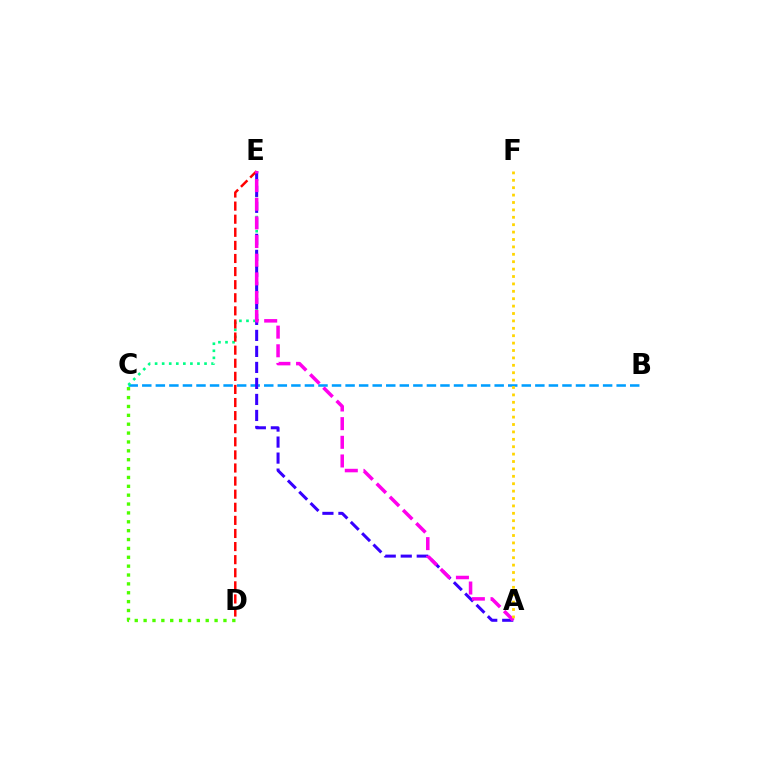{('B', 'C'): [{'color': '#009eff', 'line_style': 'dashed', 'thickness': 1.84}], ('C', 'E'): [{'color': '#00ff86', 'line_style': 'dotted', 'thickness': 1.92}], ('A', 'E'): [{'color': '#3700ff', 'line_style': 'dashed', 'thickness': 2.17}, {'color': '#ff00ed', 'line_style': 'dashed', 'thickness': 2.54}], ('D', 'E'): [{'color': '#ff0000', 'line_style': 'dashed', 'thickness': 1.78}], ('C', 'D'): [{'color': '#4fff00', 'line_style': 'dotted', 'thickness': 2.41}], ('A', 'F'): [{'color': '#ffd500', 'line_style': 'dotted', 'thickness': 2.01}]}